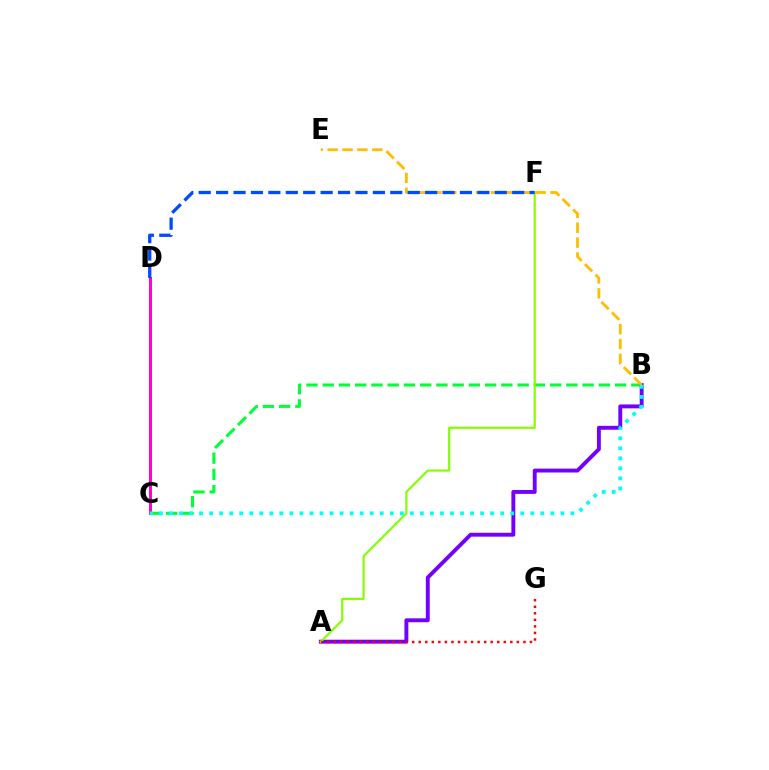{('B', 'C'): [{'color': '#00ff39', 'line_style': 'dashed', 'thickness': 2.21}, {'color': '#00fff6', 'line_style': 'dotted', 'thickness': 2.73}], ('A', 'B'): [{'color': '#7200ff', 'line_style': 'solid', 'thickness': 2.81}], ('C', 'D'): [{'color': '#ff00cf', 'line_style': 'solid', 'thickness': 2.13}], ('A', 'F'): [{'color': '#84ff00', 'line_style': 'solid', 'thickness': 1.57}], ('B', 'E'): [{'color': '#ffbd00', 'line_style': 'dashed', 'thickness': 2.02}], ('D', 'F'): [{'color': '#004bff', 'line_style': 'dashed', 'thickness': 2.37}], ('A', 'G'): [{'color': '#ff0000', 'line_style': 'dotted', 'thickness': 1.78}]}